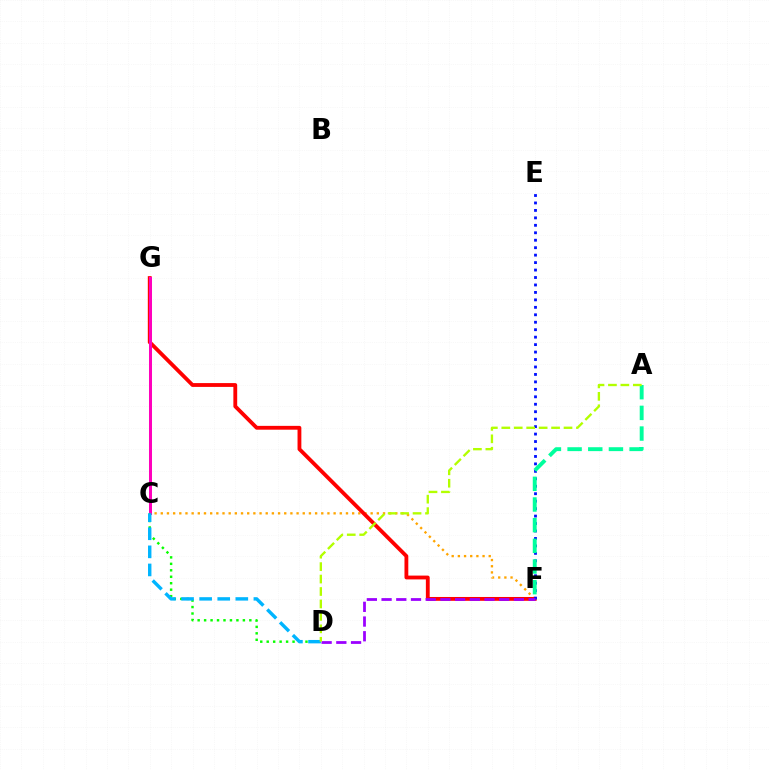{('C', 'F'): [{'color': '#ffa500', 'line_style': 'dotted', 'thickness': 1.68}], ('F', 'G'): [{'color': '#ff0000', 'line_style': 'solid', 'thickness': 2.75}], ('C', 'G'): [{'color': '#ff00bd', 'line_style': 'solid', 'thickness': 2.16}], ('C', 'D'): [{'color': '#08ff00', 'line_style': 'dotted', 'thickness': 1.76}, {'color': '#00b5ff', 'line_style': 'dashed', 'thickness': 2.46}], ('E', 'F'): [{'color': '#0010ff', 'line_style': 'dotted', 'thickness': 2.03}], ('A', 'F'): [{'color': '#00ff9d', 'line_style': 'dashed', 'thickness': 2.81}], ('D', 'F'): [{'color': '#9b00ff', 'line_style': 'dashed', 'thickness': 2.0}], ('A', 'D'): [{'color': '#b3ff00', 'line_style': 'dashed', 'thickness': 1.69}]}